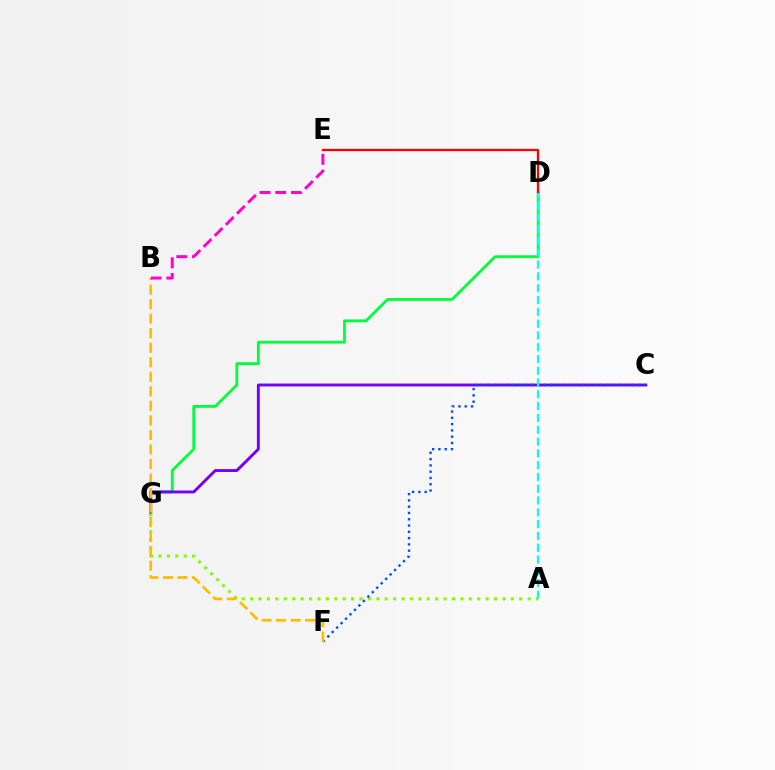{('D', 'G'): [{'color': '#00ff39', 'line_style': 'solid', 'thickness': 2.01}], ('C', 'G'): [{'color': '#7200ff', 'line_style': 'solid', 'thickness': 2.09}], ('A', 'G'): [{'color': '#84ff00', 'line_style': 'dotted', 'thickness': 2.28}], ('C', 'F'): [{'color': '#004bff', 'line_style': 'dotted', 'thickness': 1.71}], ('D', 'E'): [{'color': '#ff0000', 'line_style': 'solid', 'thickness': 1.64}], ('A', 'D'): [{'color': '#00fff6', 'line_style': 'dashed', 'thickness': 1.6}], ('B', 'F'): [{'color': '#ffbd00', 'line_style': 'dashed', 'thickness': 1.97}], ('B', 'E'): [{'color': '#ff00cf', 'line_style': 'dashed', 'thickness': 2.13}]}